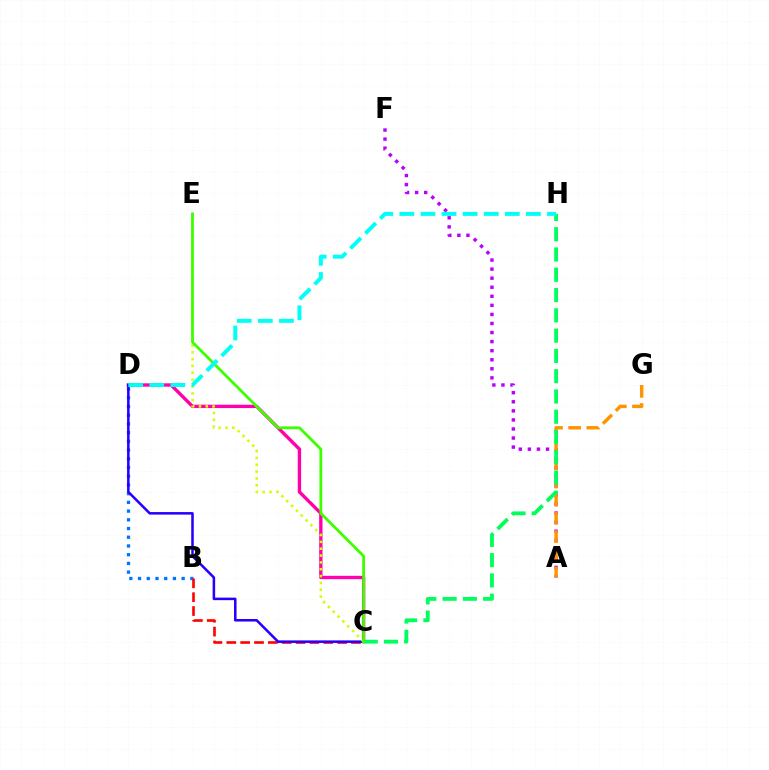{('B', 'D'): [{'color': '#0074ff', 'line_style': 'dotted', 'thickness': 2.37}], ('A', 'F'): [{'color': '#b900ff', 'line_style': 'dotted', 'thickness': 2.46}], ('C', 'D'): [{'color': '#ff00ac', 'line_style': 'solid', 'thickness': 2.42}, {'color': '#2500ff', 'line_style': 'solid', 'thickness': 1.82}], ('B', 'C'): [{'color': '#ff0000', 'line_style': 'dashed', 'thickness': 1.88}], ('A', 'G'): [{'color': '#ff9400', 'line_style': 'dashed', 'thickness': 2.47}], ('C', 'E'): [{'color': '#d1ff00', 'line_style': 'dotted', 'thickness': 1.86}, {'color': '#3dff00', 'line_style': 'solid', 'thickness': 2.0}], ('C', 'H'): [{'color': '#00ff5c', 'line_style': 'dashed', 'thickness': 2.75}], ('D', 'H'): [{'color': '#00fff6', 'line_style': 'dashed', 'thickness': 2.87}]}